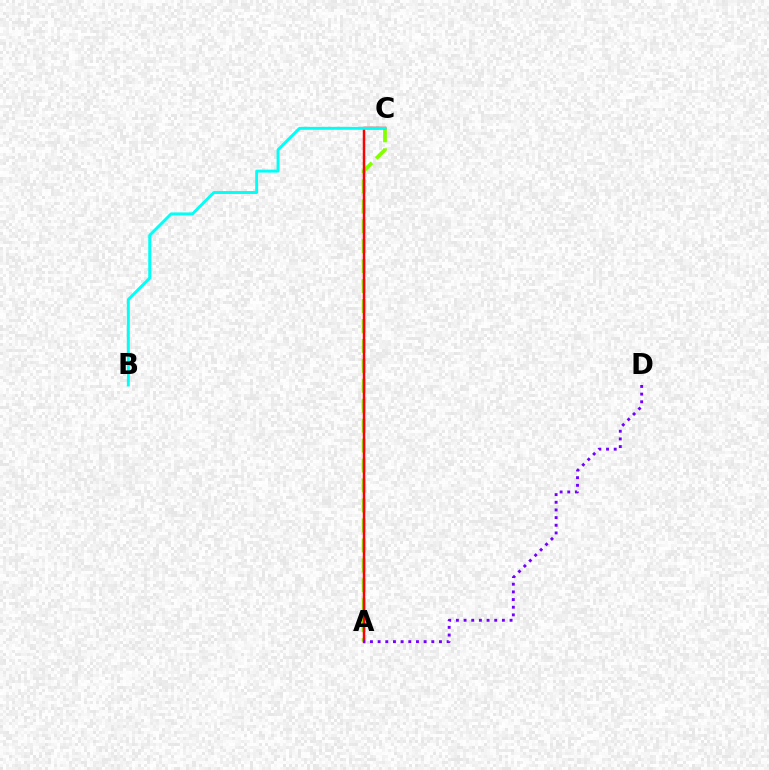{('A', 'C'): [{'color': '#84ff00', 'line_style': 'dashed', 'thickness': 2.71}, {'color': '#ff0000', 'line_style': 'solid', 'thickness': 1.8}], ('A', 'D'): [{'color': '#7200ff', 'line_style': 'dotted', 'thickness': 2.08}], ('B', 'C'): [{'color': '#00fff6', 'line_style': 'solid', 'thickness': 2.1}]}